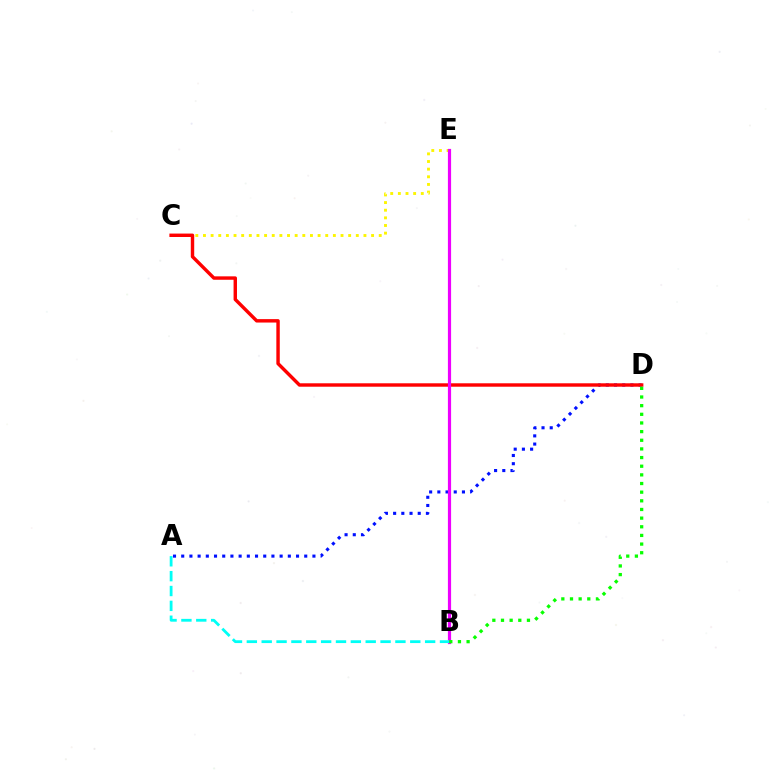{('C', 'E'): [{'color': '#fcf500', 'line_style': 'dotted', 'thickness': 2.08}], ('A', 'D'): [{'color': '#0010ff', 'line_style': 'dotted', 'thickness': 2.23}], ('C', 'D'): [{'color': '#ff0000', 'line_style': 'solid', 'thickness': 2.46}], ('B', 'E'): [{'color': '#ee00ff', 'line_style': 'solid', 'thickness': 2.3}], ('A', 'B'): [{'color': '#00fff6', 'line_style': 'dashed', 'thickness': 2.02}], ('B', 'D'): [{'color': '#08ff00', 'line_style': 'dotted', 'thickness': 2.35}]}